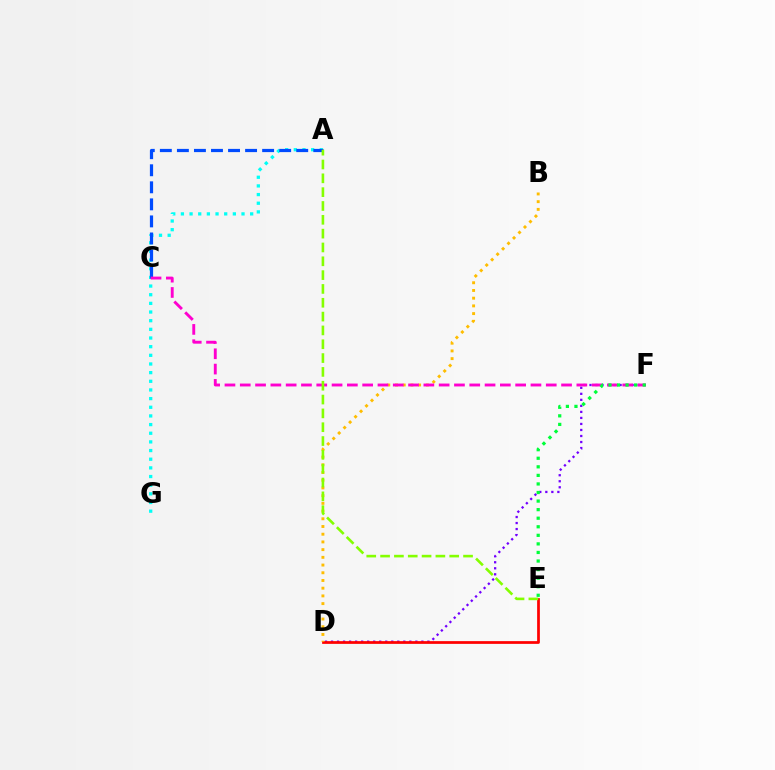{('A', 'G'): [{'color': '#00fff6', 'line_style': 'dotted', 'thickness': 2.35}], ('D', 'F'): [{'color': '#7200ff', 'line_style': 'dotted', 'thickness': 1.64}], ('D', 'E'): [{'color': '#ff0000', 'line_style': 'solid', 'thickness': 1.97}], ('B', 'D'): [{'color': '#ffbd00', 'line_style': 'dotted', 'thickness': 2.1}], ('A', 'C'): [{'color': '#004bff', 'line_style': 'dashed', 'thickness': 2.32}], ('C', 'F'): [{'color': '#ff00cf', 'line_style': 'dashed', 'thickness': 2.08}], ('E', 'F'): [{'color': '#00ff39', 'line_style': 'dotted', 'thickness': 2.33}], ('A', 'E'): [{'color': '#84ff00', 'line_style': 'dashed', 'thickness': 1.88}]}